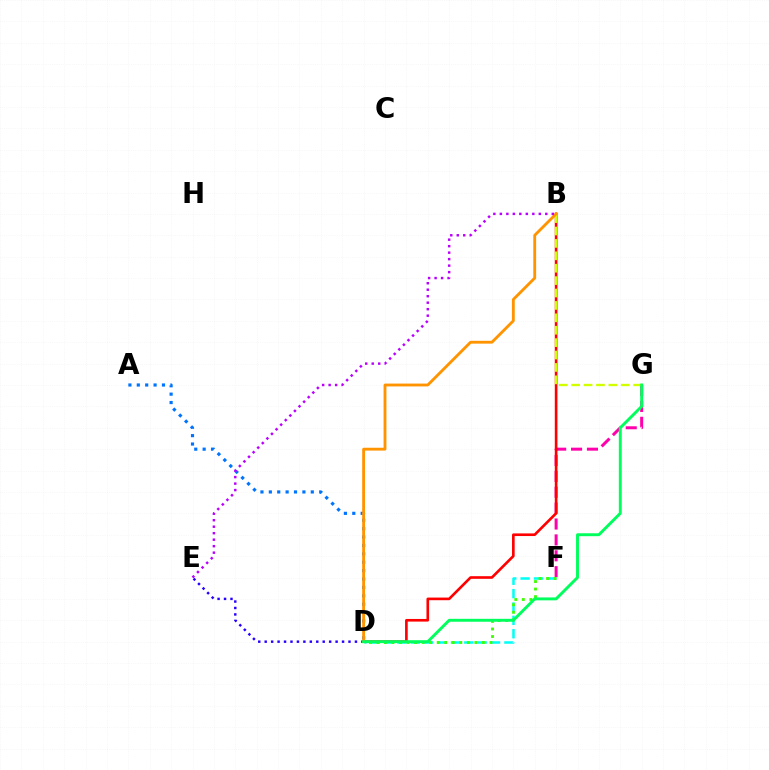{('F', 'G'): [{'color': '#ff00ac', 'line_style': 'dashed', 'thickness': 2.16}], ('D', 'F'): [{'color': '#00fff6', 'line_style': 'dashed', 'thickness': 1.82}, {'color': '#3dff00', 'line_style': 'dotted', 'thickness': 2.05}], ('B', 'D'): [{'color': '#ff0000', 'line_style': 'solid', 'thickness': 1.9}, {'color': '#ff9400', 'line_style': 'solid', 'thickness': 2.04}], ('B', 'G'): [{'color': '#d1ff00', 'line_style': 'dashed', 'thickness': 1.68}], ('D', 'E'): [{'color': '#2500ff', 'line_style': 'dotted', 'thickness': 1.75}], ('A', 'D'): [{'color': '#0074ff', 'line_style': 'dotted', 'thickness': 2.28}], ('B', 'E'): [{'color': '#b900ff', 'line_style': 'dotted', 'thickness': 1.76}], ('D', 'G'): [{'color': '#00ff5c', 'line_style': 'solid', 'thickness': 2.1}]}